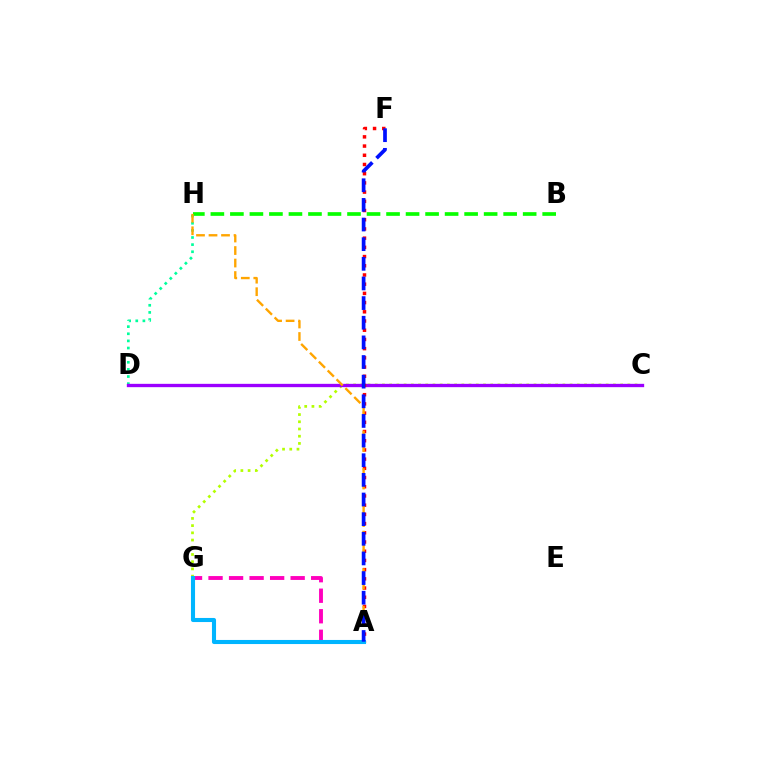{('D', 'H'): [{'color': '#00ff9d', 'line_style': 'dotted', 'thickness': 1.94}], ('B', 'H'): [{'color': '#08ff00', 'line_style': 'dashed', 'thickness': 2.65}], ('A', 'G'): [{'color': '#ff00bd', 'line_style': 'dashed', 'thickness': 2.79}, {'color': '#00b5ff', 'line_style': 'solid', 'thickness': 2.94}], ('C', 'G'): [{'color': '#b3ff00', 'line_style': 'dotted', 'thickness': 1.96}], ('C', 'D'): [{'color': '#9b00ff', 'line_style': 'solid', 'thickness': 2.39}], ('A', 'F'): [{'color': '#ff0000', 'line_style': 'dotted', 'thickness': 2.5}, {'color': '#0010ff', 'line_style': 'dashed', 'thickness': 2.67}], ('A', 'H'): [{'color': '#ffa500', 'line_style': 'dashed', 'thickness': 1.7}]}